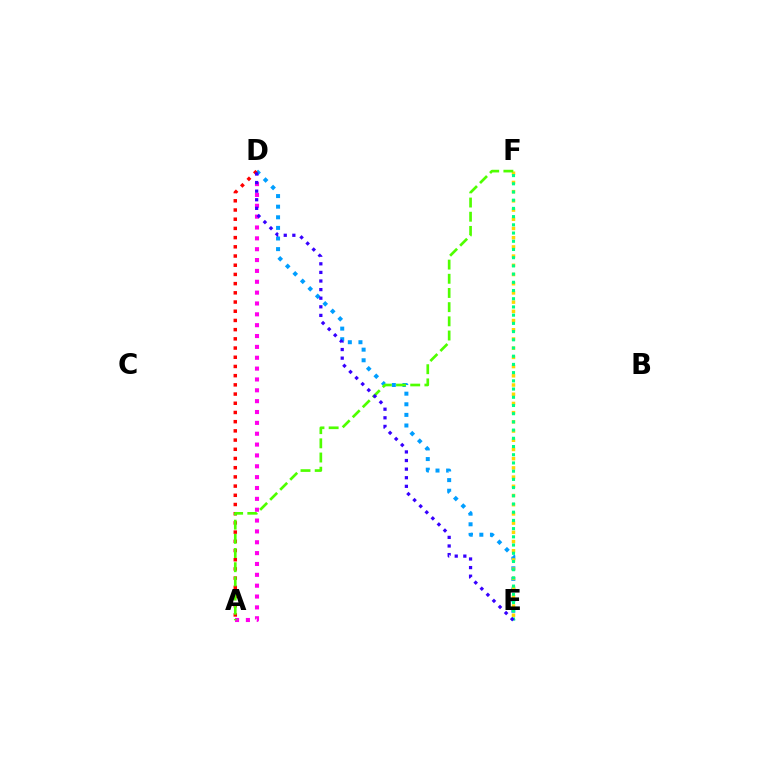{('A', 'D'): [{'color': '#ff00ed', 'line_style': 'dotted', 'thickness': 2.95}, {'color': '#ff0000', 'line_style': 'dotted', 'thickness': 2.5}], ('D', 'E'): [{'color': '#009eff', 'line_style': 'dotted', 'thickness': 2.88}, {'color': '#3700ff', 'line_style': 'dotted', 'thickness': 2.34}], ('E', 'F'): [{'color': '#ffd500', 'line_style': 'dotted', 'thickness': 2.5}, {'color': '#00ff86', 'line_style': 'dotted', 'thickness': 2.23}], ('A', 'F'): [{'color': '#4fff00', 'line_style': 'dashed', 'thickness': 1.93}]}